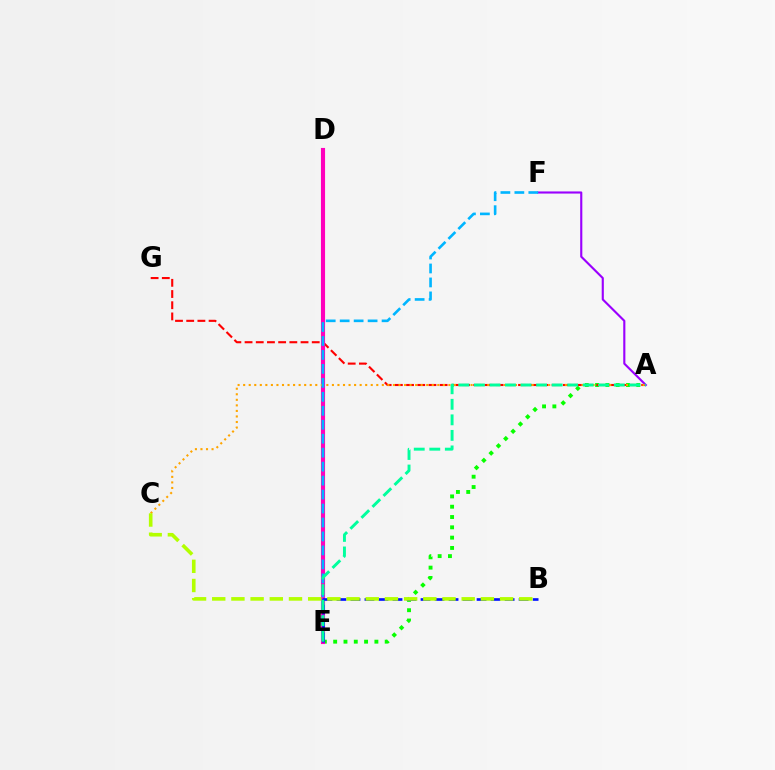{('A', 'E'): [{'color': '#08ff00', 'line_style': 'dotted', 'thickness': 2.8}, {'color': '#00ff9d', 'line_style': 'dashed', 'thickness': 2.11}], ('A', 'G'): [{'color': '#ff0000', 'line_style': 'dashed', 'thickness': 1.52}], ('D', 'E'): [{'color': '#ff00bd', 'line_style': 'solid', 'thickness': 2.97}], ('B', 'E'): [{'color': '#0010ff', 'line_style': 'dashed', 'thickness': 1.9}], ('A', 'F'): [{'color': '#9b00ff', 'line_style': 'solid', 'thickness': 1.53}], ('A', 'C'): [{'color': '#ffa500', 'line_style': 'dotted', 'thickness': 1.51}], ('B', 'C'): [{'color': '#b3ff00', 'line_style': 'dashed', 'thickness': 2.61}], ('E', 'F'): [{'color': '#00b5ff', 'line_style': 'dashed', 'thickness': 1.9}]}